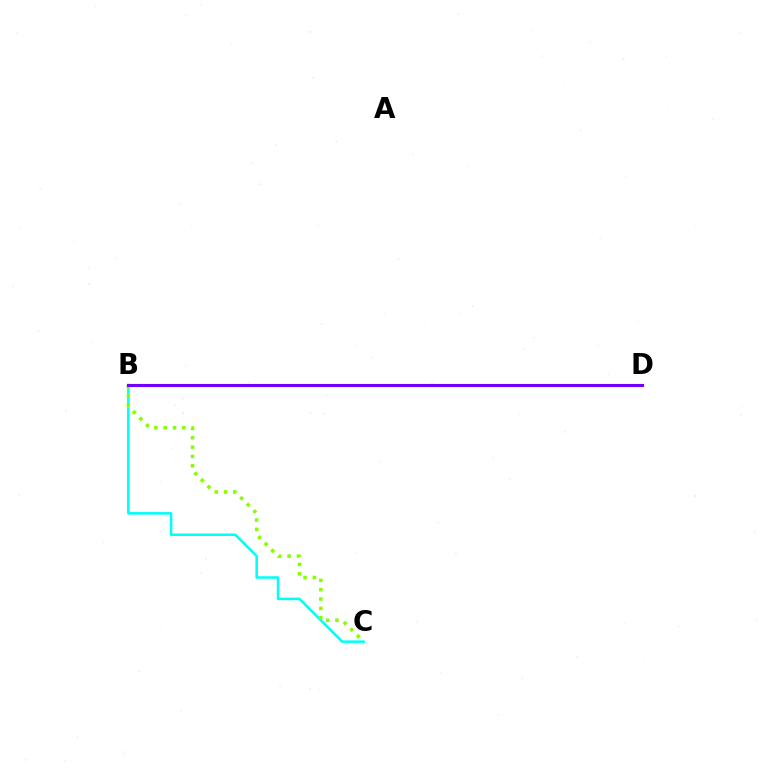{('B', 'C'): [{'color': '#00fff6', 'line_style': 'solid', 'thickness': 1.82}, {'color': '#84ff00', 'line_style': 'dotted', 'thickness': 2.54}], ('B', 'D'): [{'color': '#ff0000', 'line_style': 'dotted', 'thickness': 1.86}, {'color': '#7200ff', 'line_style': 'solid', 'thickness': 2.23}]}